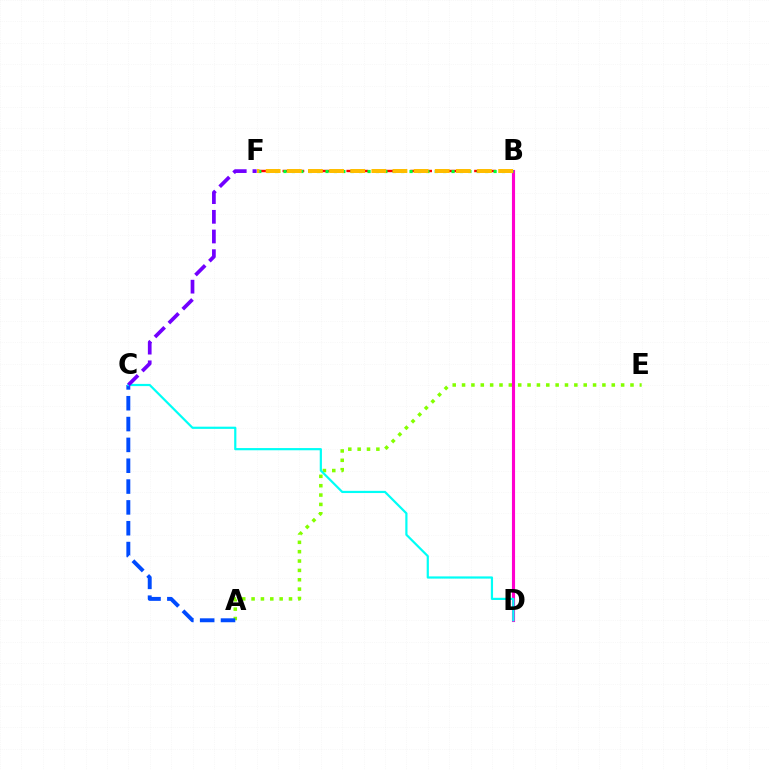{('A', 'E'): [{'color': '#84ff00', 'line_style': 'dotted', 'thickness': 2.54}], ('B', 'D'): [{'color': '#ff00cf', 'line_style': 'solid', 'thickness': 2.24}], ('A', 'C'): [{'color': '#004bff', 'line_style': 'dashed', 'thickness': 2.83}], ('B', 'F'): [{'color': '#ff0000', 'line_style': 'dashed', 'thickness': 1.74}, {'color': '#00ff39', 'line_style': 'dotted', 'thickness': 2.28}, {'color': '#ffbd00', 'line_style': 'dashed', 'thickness': 2.87}], ('C', 'D'): [{'color': '#00fff6', 'line_style': 'solid', 'thickness': 1.59}], ('C', 'F'): [{'color': '#7200ff', 'line_style': 'dashed', 'thickness': 2.67}]}